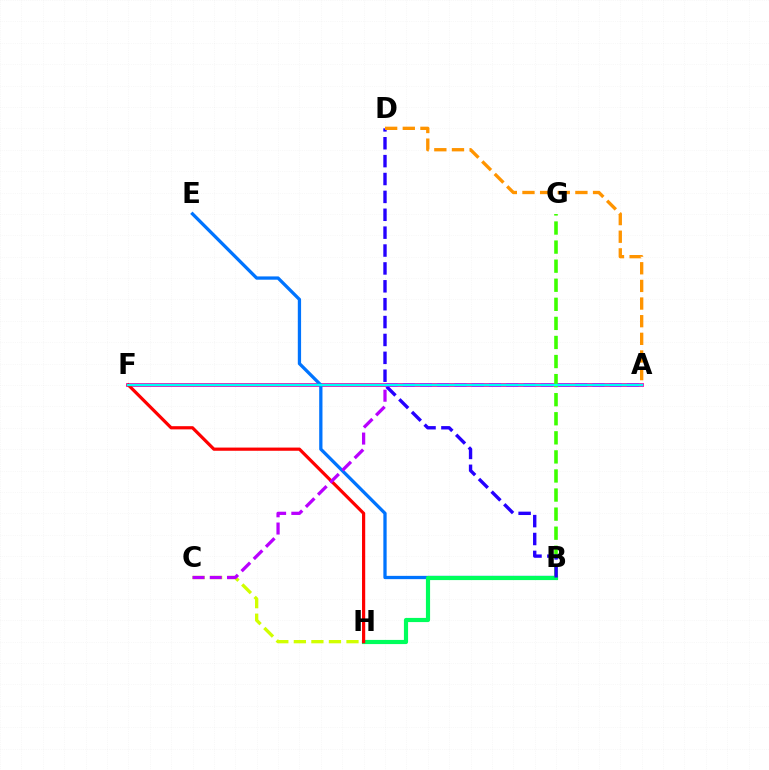{('A', 'F'): [{'color': '#ff00ac', 'line_style': 'solid', 'thickness': 2.74}, {'color': '#00fff6', 'line_style': 'solid', 'thickness': 1.69}], ('C', 'H'): [{'color': '#d1ff00', 'line_style': 'dashed', 'thickness': 2.38}], ('B', 'E'): [{'color': '#0074ff', 'line_style': 'solid', 'thickness': 2.36}], ('B', 'G'): [{'color': '#3dff00', 'line_style': 'dashed', 'thickness': 2.59}], ('B', 'H'): [{'color': '#00ff5c', 'line_style': 'solid', 'thickness': 3.0}], ('B', 'D'): [{'color': '#2500ff', 'line_style': 'dashed', 'thickness': 2.43}], ('F', 'H'): [{'color': '#ff0000', 'line_style': 'solid', 'thickness': 2.3}], ('A', 'C'): [{'color': '#b900ff', 'line_style': 'dashed', 'thickness': 2.34}], ('A', 'D'): [{'color': '#ff9400', 'line_style': 'dashed', 'thickness': 2.4}]}